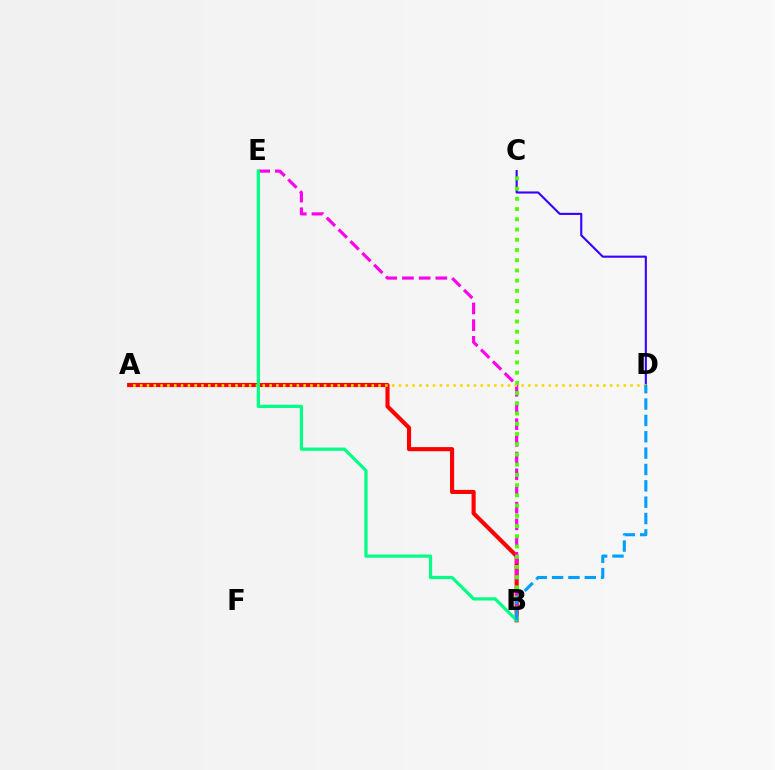{('C', 'D'): [{'color': '#3700ff', 'line_style': 'solid', 'thickness': 1.52}], ('A', 'B'): [{'color': '#ff0000', 'line_style': 'solid', 'thickness': 2.96}], ('B', 'E'): [{'color': '#ff00ed', 'line_style': 'dashed', 'thickness': 2.27}, {'color': '#00ff86', 'line_style': 'solid', 'thickness': 2.32}], ('A', 'D'): [{'color': '#ffd500', 'line_style': 'dotted', 'thickness': 1.85}], ('B', 'C'): [{'color': '#4fff00', 'line_style': 'dotted', 'thickness': 2.78}], ('B', 'D'): [{'color': '#009eff', 'line_style': 'dashed', 'thickness': 2.22}]}